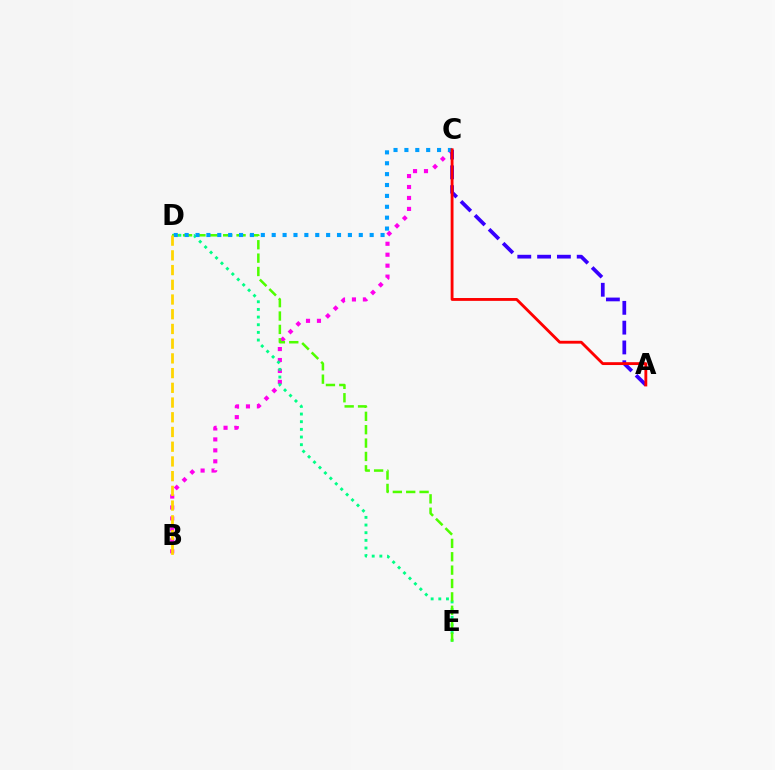{('B', 'C'): [{'color': '#ff00ed', 'line_style': 'dotted', 'thickness': 2.98}], ('D', 'E'): [{'color': '#00ff86', 'line_style': 'dotted', 'thickness': 2.08}, {'color': '#4fff00', 'line_style': 'dashed', 'thickness': 1.82}], ('A', 'C'): [{'color': '#3700ff', 'line_style': 'dashed', 'thickness': 2.69}, {'color': '#ff0000', 'line_style': 'solid', 'thickness': 2.05}], ('C', 'D'): [{'color': '#009eff', 'line_style': 'dotted', 'thickness': 2.96}], ('B', 'D'): [{'color': '#ffd500', 'line_style': 'dashed', 'thickness': 2.0}]}